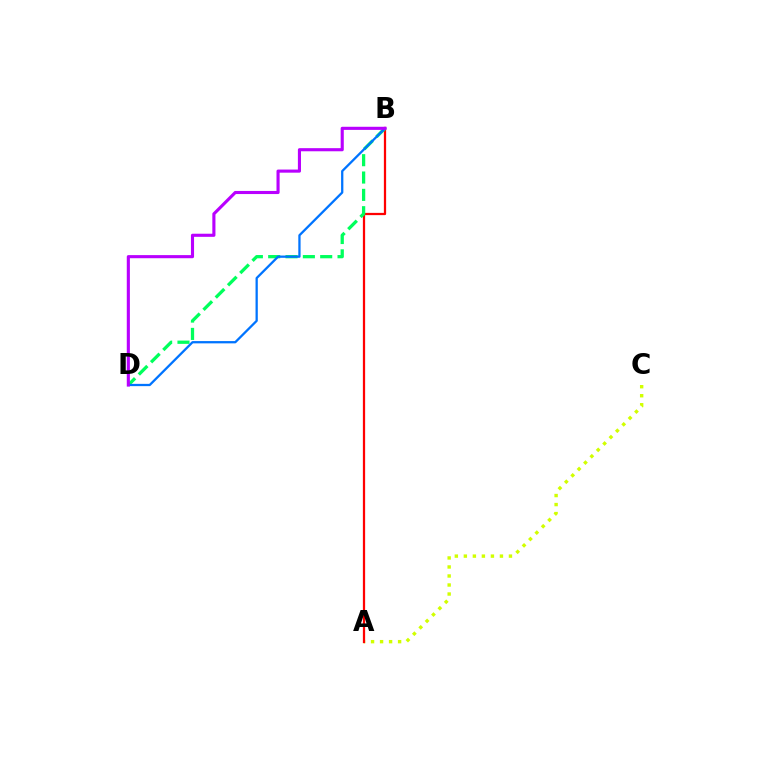{('A', 'C'): [{'color': '#d1ff00', 'line_style': 'dotted', 'thickness': 2.45}], ('A', 'B'): [{'color': '#ff0000', 'line_style': 'solid', 'thickness': 1.62}], ('B', 'D'): [{'color': '#00ff5c', 'line_style': 'dashed', 'thickness': 2.36}, {'color': '#0074ff', 'line_style': 'solid', 'thickness': 1.64}, {'color': '#b900ff', 'line_style': 'solid', 'thickness': 2.24}]}